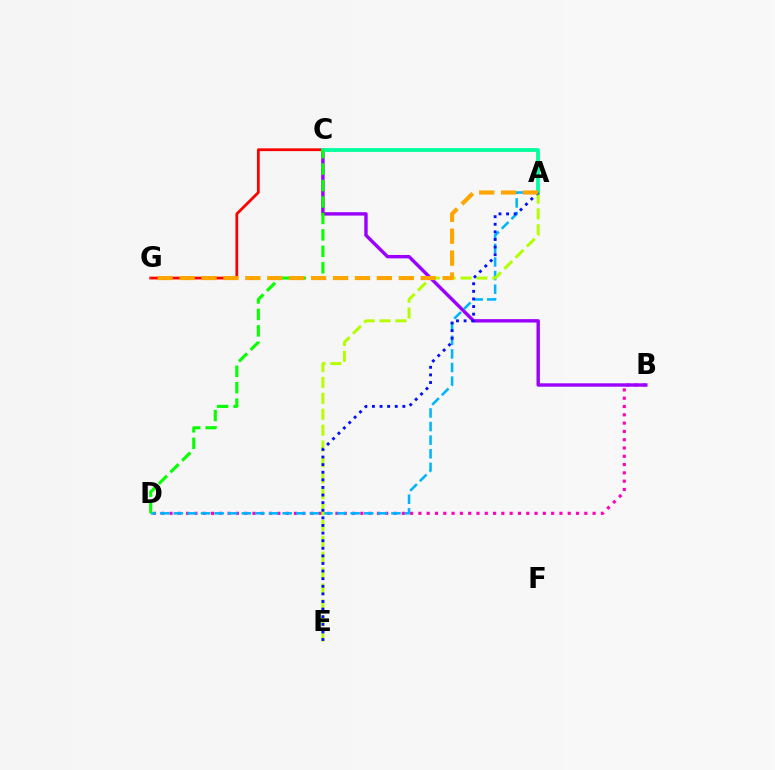{('B', 'D'): [{'color': '#ff00bd', 'line_style': 'dotted', 'thickness': 2.25}], ('C', 'G'): [{'color': '#ff0000', 'line_style': 'solid', 'thickness': 2.0}], ('B', 'C'): [{'color': '#9b00ff', 'line_style': 'solid', 'thickness': 2.45}], ('A', 'D'): [{'color': '#00b5ff', 'line_style': 'dashed', 'thickness': 1.85}], ('A', 'E'): [{'color': '#b3ff00', 'line_style': 'dashed', 'thickness': 2.16}, {'color': '#0010ff', 'line_style': 'dotted', 'thickness': 2.07}], ('A', 'C'): [{'color': '#00ff9d', 'line_style': 'solid', 'thickness': 2.72}], ('C', 'D'): [{'color': '#08ff00', 'line_style': 'dashed', 'thickness': 2.23}], ('A', 'G'): [{'color': '#ffa500', 'line_style': 'dashed', 'thickness': 2.98}]}